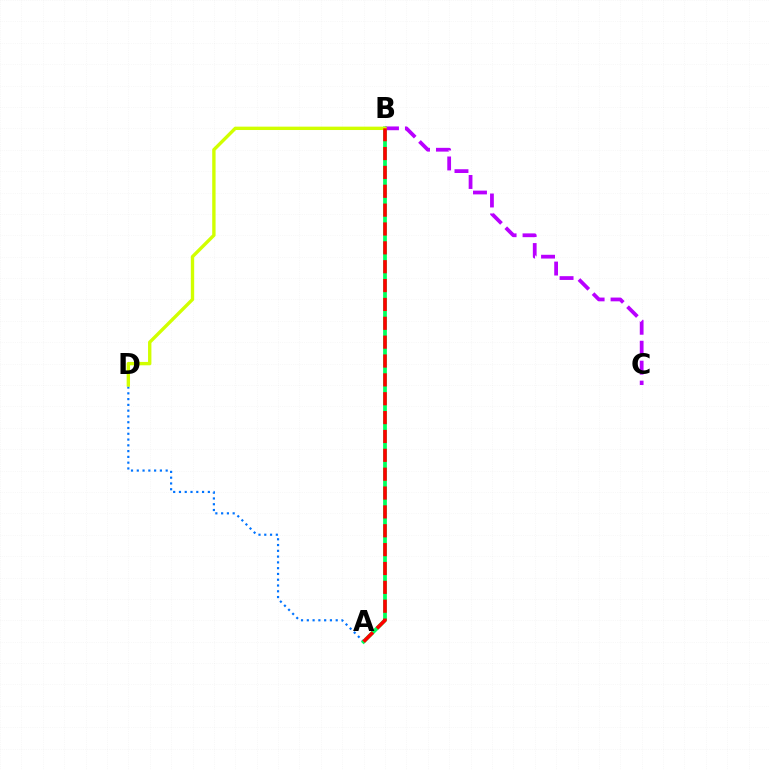{('A', 'D'): [{'color': '#0074ff', 'line_style': 'dotted', 'thickness': 1.57}], ('A', 'B'): [{'color': '#00ff5c', 'line_style': 'solid', 'thickness': 2.71}, {'color': '#ff0000', 'line_style': 'dashed', 'thickness': 2.56}], ('B', 'C'): [{'color': '#b900ff', 'line_style': 'dashed', 'thickness': 2.71}], ('B', 'D'): [{'color': '#d1ff00', 'line_style': 'solid', 'thickness': 2.42}]}